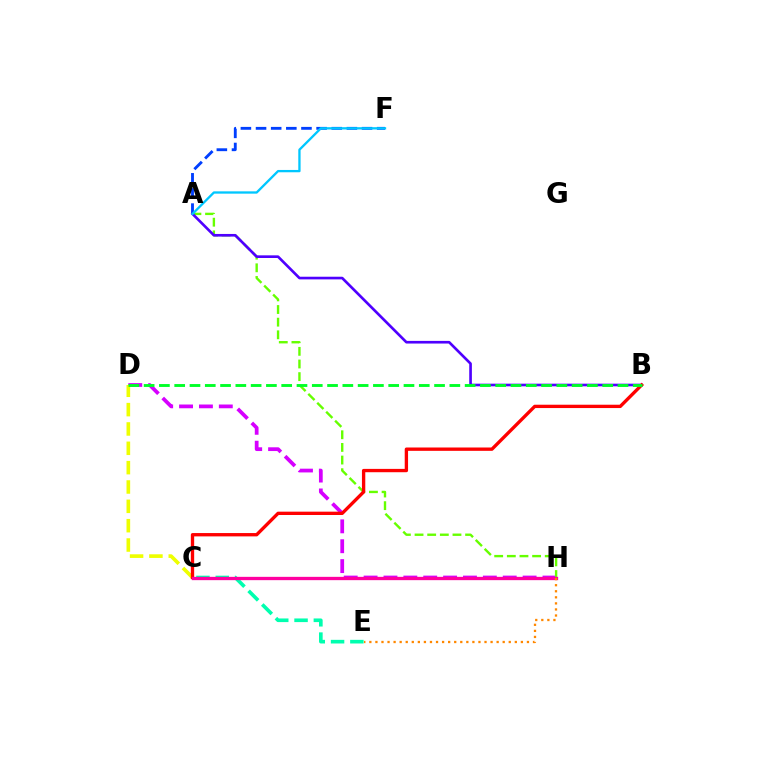{('C', 'E'): [{'color': '#00ffaf', 'line_style': 'dashed', 'thickness': 2.62}], ('A', 'F'): [{'color': '#003fff', 'line_style': 'dashed', 'thickness': 2.06}, {'color': '#00c7ff', 'line_style': 'solid', 'thickness': 1.66}], ('D', 'H'): [{'color': '#d600ff', 'line_style': 'dashed', 'thickness': 2.7}], ('A', 'H'): [{'color': '#66ff00', 'line_style': 'dashed', 'thickness': 1.72}], ('C', 'D'): [{'color': '#eeff00', 'line_style': 'dashed', 'thickness': 2.63}], ('A', 'B'): [{'color': '#4f00ff', 'line_style': 'solid', 'thickness': 1.91}], ('B', 'C'): [{'color': '#ff0000', 'line_style': 'solid', 'thickness': 2.4}], ('C', 'H'): [{'color': '#ff00a0', 'line_style': 'solid', 'thickness': 2.38}], ('B', 'D'): [{'color': '#00ff27', 'line_style': 'dashed', 'thickness': 2.08}], ('E', 'H'): [{'color': '#ff8800', 'line_style': 'dotted', 'thickness': 1.65}]}